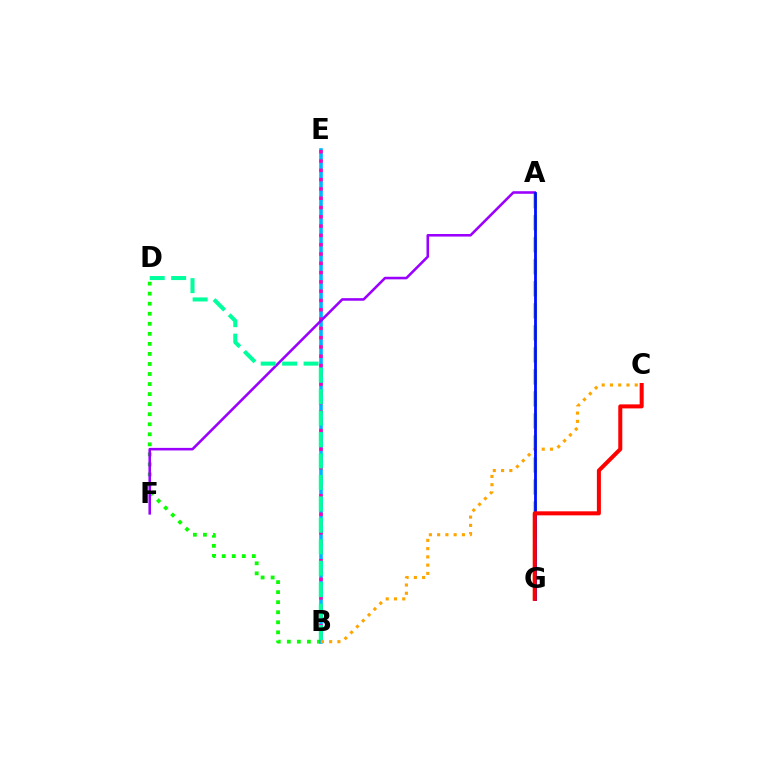{('B', 'D'): [{'color': '#08ff00', 'line_style': 'dotted', 'thickness': 2.73}, {'color': '#00ff9d', 'line_style': 'dashed', 'thickness': 2.91}], ('A', 'G'): [{'color': '#b3ff00', 'line_style': 'dashed', 'thickness': 2.99}, {'color': '#0010ff', 'line_style': 'solid', 'thickness': 2.02}], ('B', 'E'): [{'color': '#00b5ff', 'line_style': 'solid', 'thickness': 2.59}, {'color': '#ff00bd', 'line_style': 'dotted', 'thickness': 2.53}], ('B', 'C'): [{'color': '#ffa500', 'line_style': 'dotted', 'thickness': 2.24}], ('A', 'F'): [{'color': '#9b00ff', 'line_style': 'solid', 'thickness': 1.85}], ('C', 'G'): [{'color': '#ff0000', 'line_style': 'solid', 'thickness': 2.9}]}